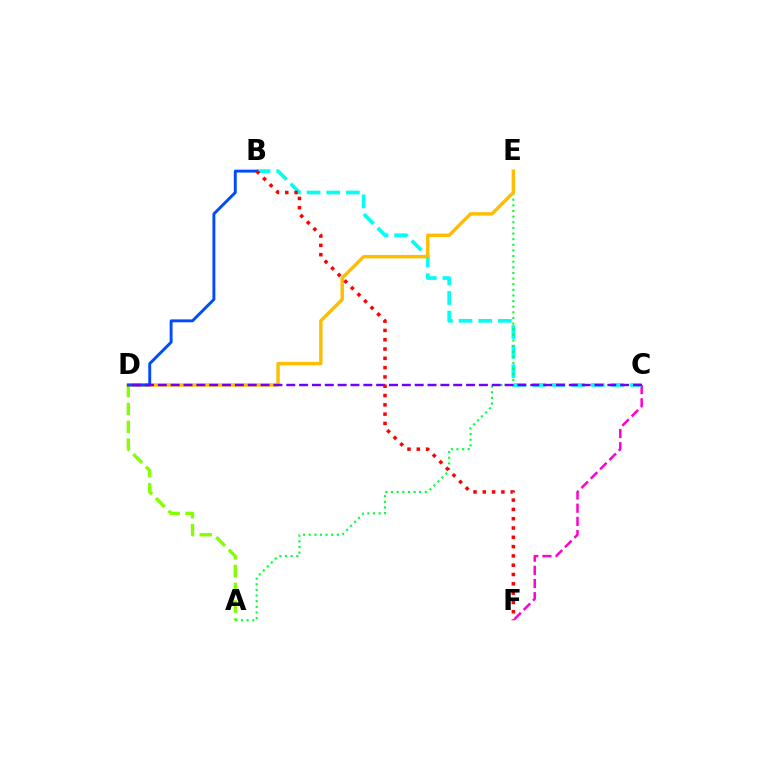{('C', 'F'): [{'color': '#ff00cf', 'line_style': 'dashed', 'thickness': 1.79}], ('A', 'D'): [{'color': '#84ff00', 'line_style': 'dashed', 'thickness': 2.42}], ('B', 'C'): [{'color': '#00fff6', 'line_style': 'dashed', 'thickness': 2.67}], ('A', 'E'): [{'color': '#00ff39', 'line_style': 'dotted', 'thickness': 1.53}], ('D', 'E'): [{'color': '#ffbd00', 'line_style': 'solid', 'thickness': 2.47}], ('B', 'D'): [{'color': '#004bff', 'line_style': 'solid', 'thickness': 2.1}], ('C', 'D'): [{'color': '#7200ff', 'line_style': 'dashed', 'thickness': 1.74}], ('B', 'F'): [{'color': '#ff0000', 'line_style': 'dotted', 'thickness': 2.53}]}